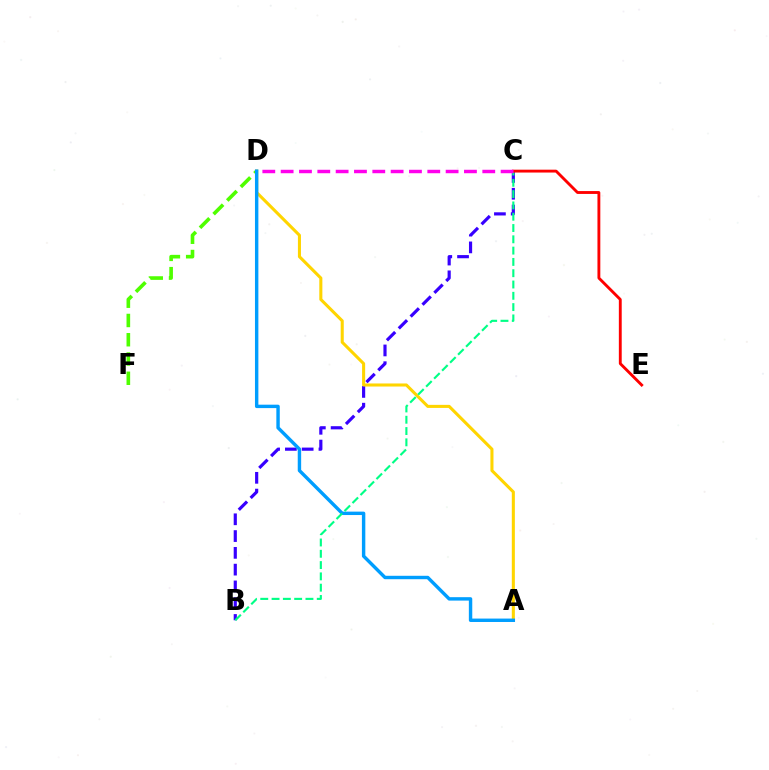{('B', 'C'): [{'color': '#3700ff', 'line_style': 'dashed', 'thickness': 2.28}, {'color': '#00ff86', 'line_style': 'dashed', 'thickness': 1.53}], ('A', 'D'): [{'color': '#ffd500', 'line_style': 'solid', 'thickness': 2.21}, {'color': '#009eff', 'line_style': 'solid', 'thickness': 2.46}], ('D', 'F'): [{'color': '#4fff00', 'line_style': 'dashed', 'thickness': 2.62}], ('C', 'E'): [{'color': '#ff0000', 'line_style': 'solid', 'thickness': 2.06}], ('C', 'D'): [{'color': '#ff00ed', 'line_style': 'dashed', 'thickness': 2.49}]}